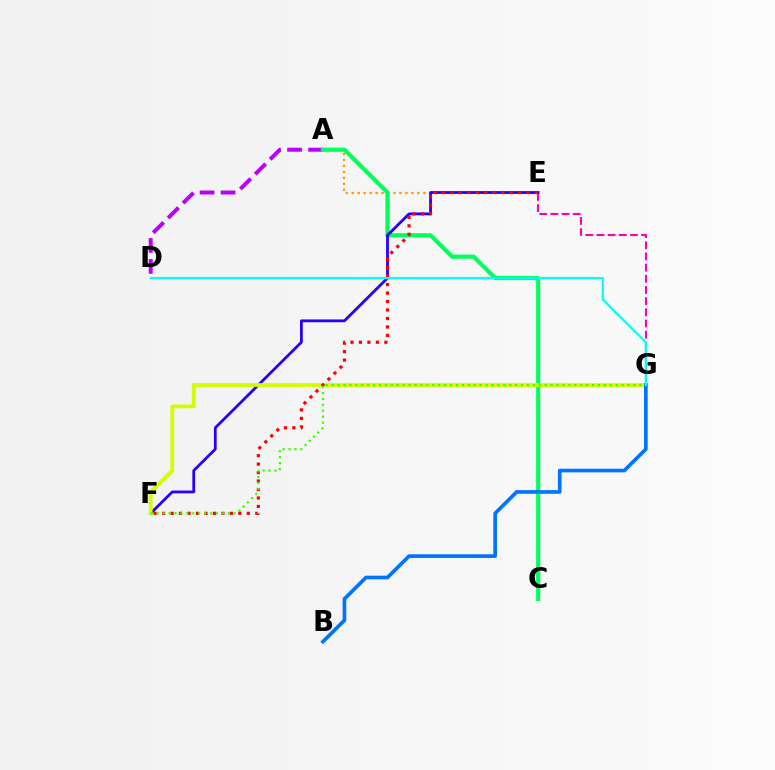{('A', 'D'): [{'color': '#b900ff', 'line_style': 'dashed', 'thickness': 2.86}], ('E', 'G'): [{'color': '#ff00ac', 'line_style': 'dashed', 'thickness': 1.52}], ('A', 'E'): [{'color': '#ff9400', 'line_style': 'dotted', 'thickness': 1.62}], ('A', 'C'): [{'color': '#00ff5c', 'line_style': 'solid', 'thickness': 3.0}], ('E', 'F'): [{'color': '#2500ff', 'line_style': 'solid', 'thickness': 2.0}, {'color': '#ff0000', 'line_style': 'dotted', 'thickness': 2.3}], ('F', 'G'): [{'color': '#d1ff00', 'line_style': 'solid', 'thickness': 2.74}, {'color': '#3dff00', 'line_style': 'dotted', 'thickness': 1.61}], ('B', 'G'): [{'color': '#0074ff', 'line_style': 'solid', 'thickness': 2.64}], ('D', 'G'): [{'color': '#00fff6', 'line_style': 'solid', 'thickness': 1.6}]}